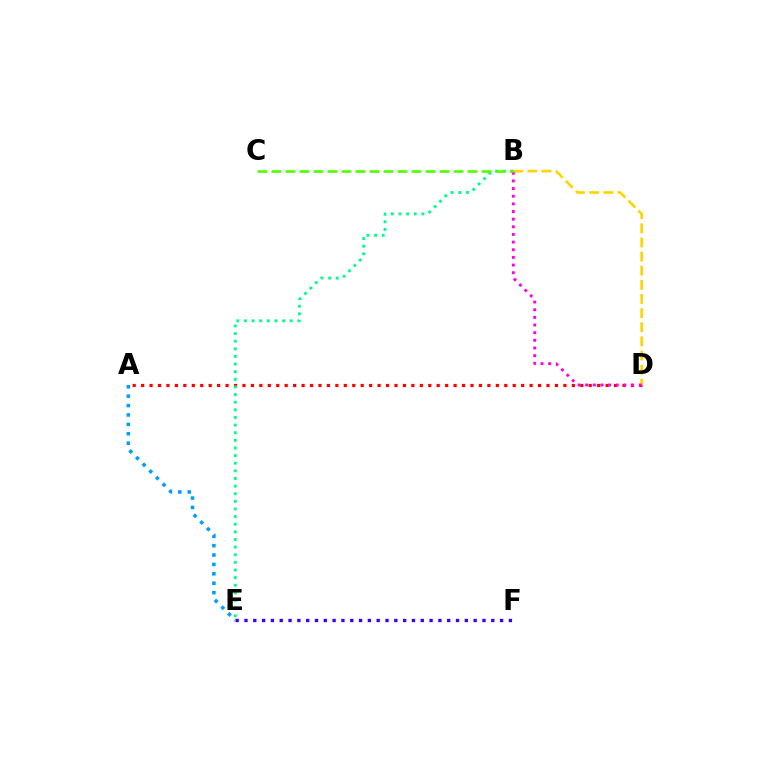{('E', 'F'): [{'color': '#3700ff', 'line_style': 'dotted', 'thickness': 2.39}], ('A', 'D'): [{'color': '#ff0000', 'line_style': 'dotted', 'thickness': 2.29}], ('B', 'E'): [{'color': '#00ff86', 'line_style': 'dotted', 'thickness': 2.07}], ('B', 'D'): [{'color': '#ffd500', 'line_style': 'dashed', 'thickness': 1.92}, {'color': '#ff00ed', 'line_style': 'dotted', 'thickness': 2.08}], ('B', 'C'): [{'color': '#4fff00', 'line_style': 'dashed', 'thickness': 1.9}], ('A', 'E'): [{'color': '#009eff', 'line_style': 'dotted', 'thickness': 2.55}]}